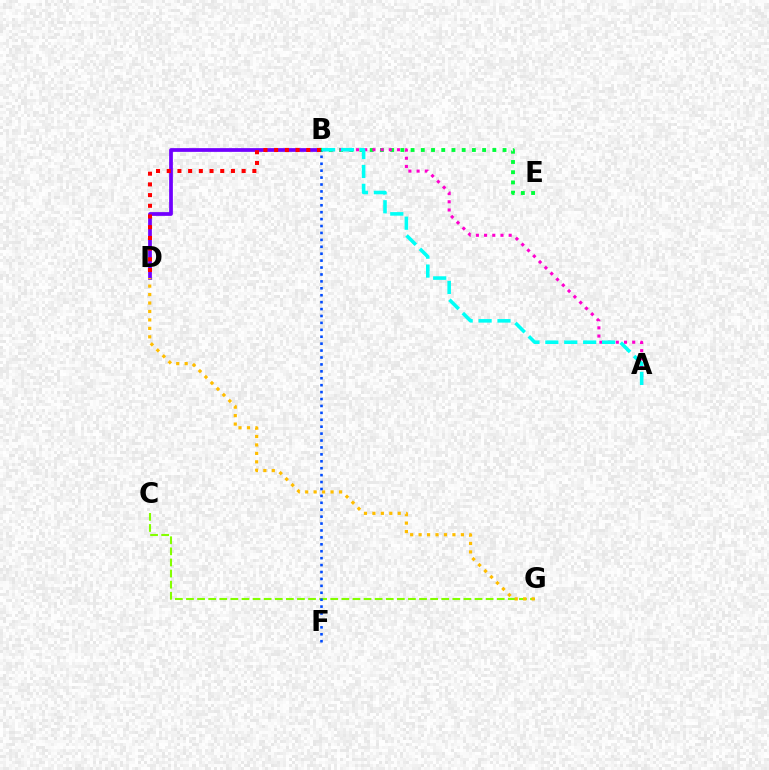{('B', 'D'): [{'color': '#7200ff', 'line_style': 'solid', 'thickness': 2.69}, {'color': '#ff0000', 'line_style': 'dotted', 'thickness': 2.91}], ('C', 'G'): [{'color': '#84ff00', 'line_style': 'dashed', 'thickness': 1.51}], ('B', 'E'): [{'color': '#00ff39', 'line_style': 'dotted', 'thickness': 2.78}], ('A', 'B'): [{'color': '#ff00cf', 'line_style': 'dotted', 'thickness': 2.23}, {'color': '#00fff6', 'line_style': 'dashed', 'thickness': 2.57}], ('D', 'G'): [{'color': '#ffbd00', 'line_style': 'dotted', 'thickness': 2.3}], ('B', 'F'): [{'color': '#004bff', 'line_style': 'dotted', 'thickness': 1.88}]}